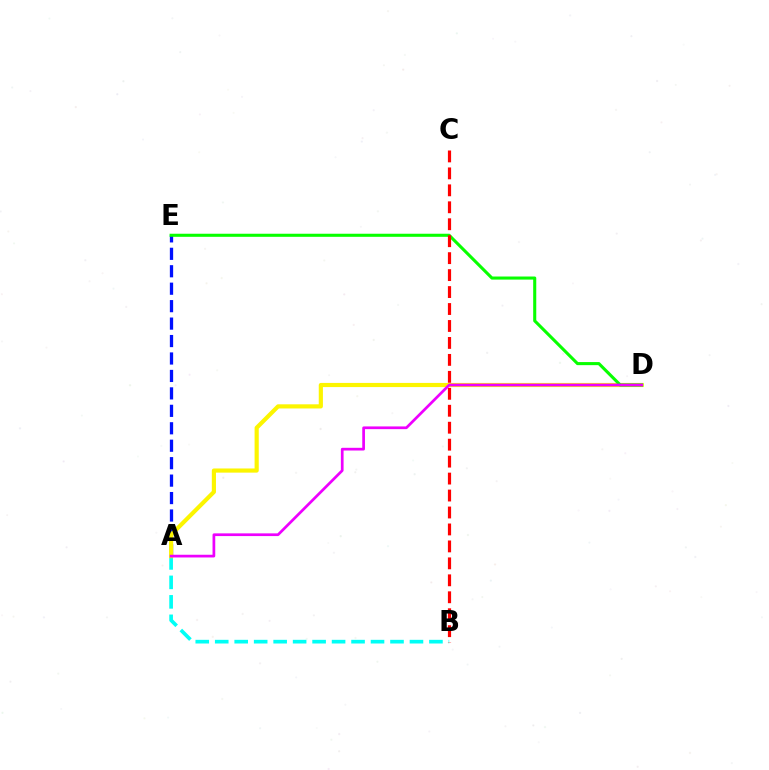{('A', 'E'): [{'color': '#0010ff', 'line_style': 'dashed', 'thickness': 2.37}], ('A', 'B'): [{'color': '#00fff6', 'line_style': 'dashed', 'thickness': 2.65}], ('A', 'D'): [{'color': '#fcf500', 'line_style': 'solid', 'thickness': 2.99}, {'color': '#ee00ff', 'line_style': 'solid', 'thickness': 1.95}], ('D', 'E'): [{'color': '#08ff00', 'line_style': 'solid', 'thickness': 2.21}], ('B', 'C'): [{'color': '#ff0000', 'line_style': 'dashed', 'thickness': 2.3}]}